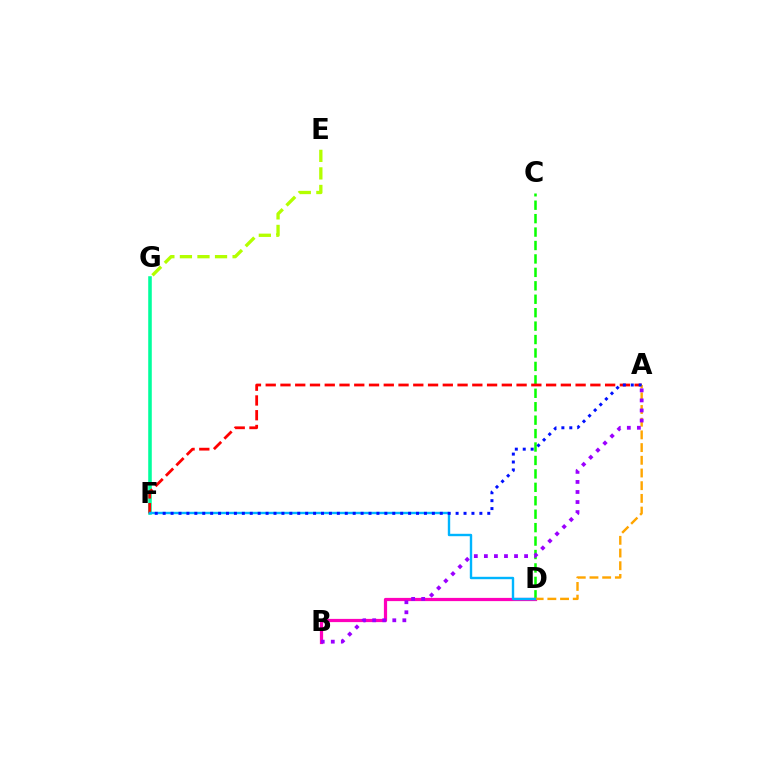{('C', 'D'): [{'color': '#08ff00', 'line_style': 'dashed', 'thickness': 1.83}], ('F', 'G'): [{'color': '#00ff9d', 'line_style': 'solid', 'thickness': 2.57}], ('B', 'D'): [{'color': '#ff00bd', 'line_style': 'solid', 'thickness': 2.32}], ('A', 'F'): [{'color': '#ff0000', 'line_style': 'dashed', 'thickness': 2.0}, {'color': '#0010ff', 'line_style': 'dotted', 'thickness': 2.15}], ('A', 'D'): [{'color': '#ffa500', 'line_style': 'dashed', 'thickness': 1.73}], ('E', 'G'): [{'color': '#b3ff00', 'line_style': 'dashed', 'thickness': 2.38}], ('A', 'B'): [{'color': '#9b00ff', 'line_style': 'dotted', 'thickness': 2.73}], ('D', 'F'): [{'color': '#00b5ff', 'line_style': 'solid', 'thickness': 1.73}]}